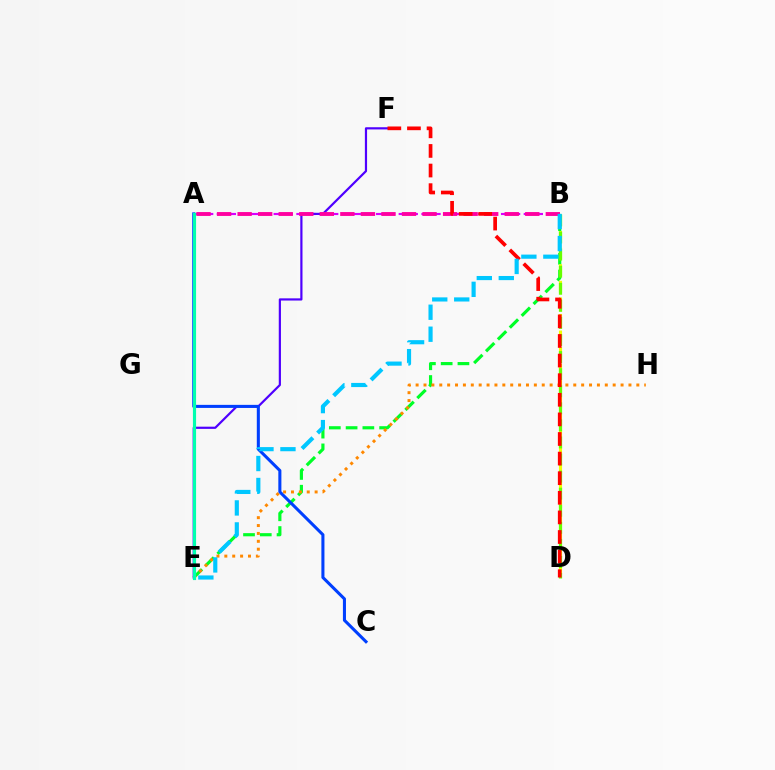{('B', 'E'): [{'color': '#00ff27', 'line_style': 'dashed', 'thickness': 2.28}, {'color': '#00c7ff', 'line_style': 'dashed', 'thickness': 2.99}], ('A', 'B'): [{'color': '#d600ff', 'line_style': 'dashed', 'thickness': 1.54}, {'color': '#ff00a0', 'line_style': 'dashed', 'thickness': 2.79}], ('E', 'F'): [{'color': '#4f00ff', 'line_style': 'solid', 'thickness': 1.58}], ('B', 'D'): [{'color': '#eeff00', 'line_style': 'dashed', 'thickness': 2.25}, {'color': '#66ff00', 'line_style': 'dashed', 'thickness': 2.32}], ('A', 'C'): [{'color': '#003fff', 'line_style': 'solid', 'thickness': 2.2}], ('E', 'H'): [{'color': '#ff8800', 'line_style': 'dotted', 'thickness': 2.14}], ('A', 'E'): [{'color': '#00ffaf', 'line_style': 'solid', 'thickness': 2.27}], ('D', 'F'): [{'color': '#ff0000', 'line_style': 'dashed', 'thickness': 2.66}]}